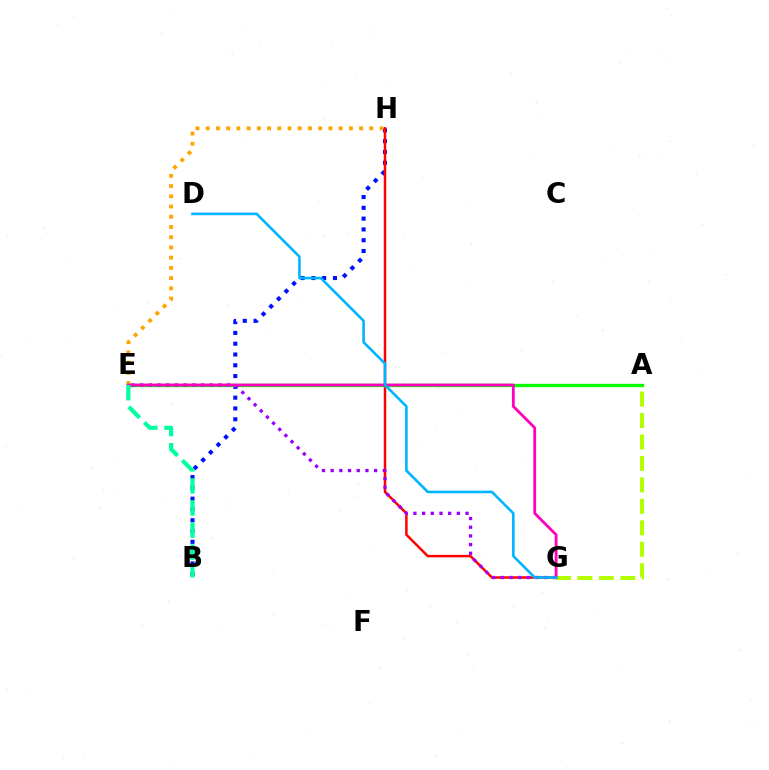{('B', 'H'): [{'color': '#0010ff', 'line_style': 'dotted', 'thickness': 2.93}], ('E', 'H'): [{'color': '#ffa500', 'line_style': 'dotted', 'thickness': 2.78}], ('G', 'H'): [{'color': '#ff0000', 'line_style': 'solid', 'thickness': 1.79}], ('A', 'G'): [{'color': '#b3ff00', 'line_style': 'dashed', 'thickness': 2.91}], ('A', 'E'): [{'color': '#08ff00', 'line_style': 'solid', 'thickness': 2.39}], ('E', 'G'): [{'color': '#9b00ff', 'line_style': 'dotted', 'thickness': 2.36}, {'color': '#ff00bd', 'line_style': 'solid', 'thickness': 2.02}], ('B', 'E'): [{'color': '#00ff9d', 'line_style': 'dashed', 'thickness': 3.0}], ('D', 'G'): [{'color': '#00b5ff', 'line_style': 'solid', 'thickness': 1.88}]}